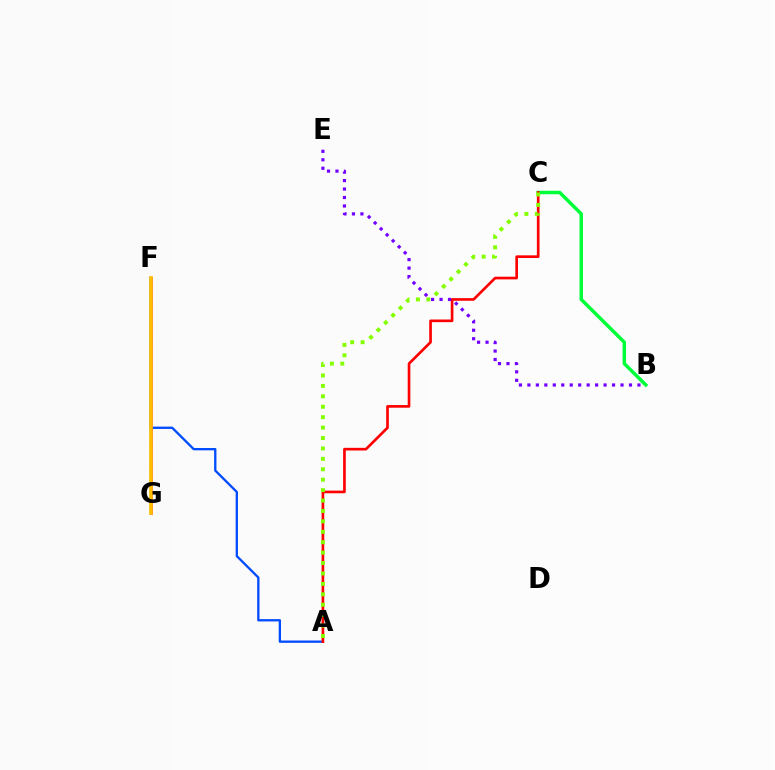{('B', 'C'): [{'color': '#00ff39', 'line_style': 'solid', 'thickness': 2.5}], ('A', 'F'): [{'color': '#004bff', 'line_style': 'solid', 'thickness': 1.66}], ('F', 'G'): [{'color': '#00fff6', 'line_style': 'dashed', 'thickness': 1.76}, {'color': '#ff00cf', 'line_style': 'solid', 'thickness': 1.96}, {'color': '#ffbd00', 'line_style': 'solid', 'thickness': 2.64}], ('A', 'C'): [{'color': '#ff0000', 'line_style': 'solid', 'thickness': 1.92}, {'color': '#84ff00', 'line_style': 'dotted', 'thickness': 2.83}], ('B', 'E'): [{'color': '#7200ff', 'line_style': 'dotted', 'thickness': 2.3}]}